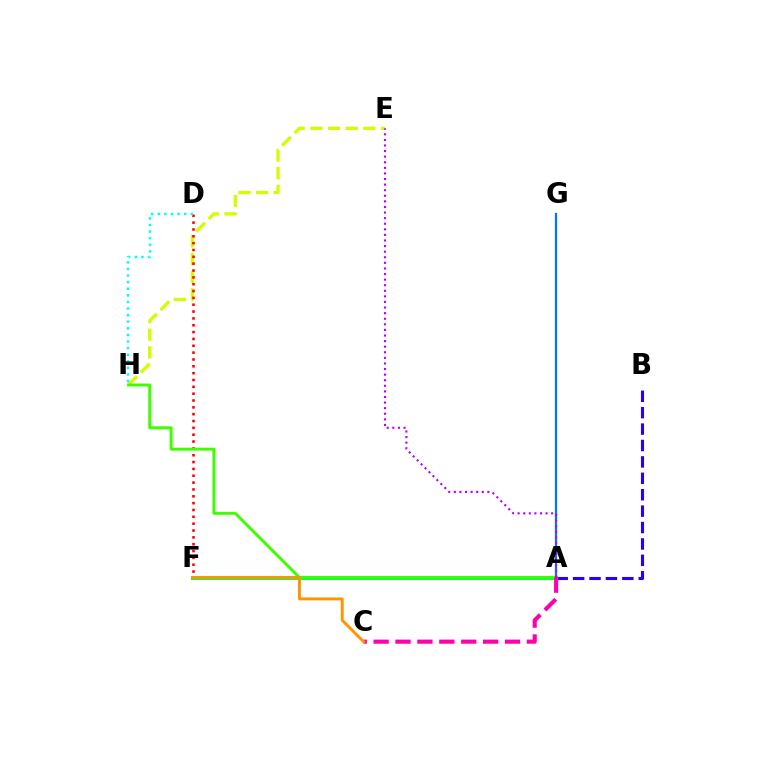{('A', 'B'): [{'color': '#2500ff', 'line_style': 'dashed', 'thickness': 2.23}], ('E', 'H'): [{'color': '#d1ff00', 'line_style': 'dashed', 'thickness': 2.4}], ('A', 'F'): [{'color': '#00ff5c', 'line_style': 'solid', 'thickness': 2.96}], ('D', 'F'): [{'color': '#ff0000', 'line_style': 'dotted', 'thickness': 1.86}], ('A', 'H'): [{'color': '#3dff00', 'line_style': 'solid', 'thickness': 2.11}], ('D', 'H'): [{'color': '#00fff6', 'line_style': 'dotted', 'thickness': 1.79}], ('A', 'G'): [{'color': '#0074ff', 'line_style': 'solid', 'thickness': 1.6}], ('A', 'C'): [{'color': '#ff00ac', 'line_style': 'dashed', 'thickness': 2.97}], ('C', 'F'): [{'color': '#ff9400', 'line_style': 'solid', 'thickness': 2.11}], ('A', 'E'): [{'color': '#b900ff', 'line_style': 'dotted', 'thickness': 1.52}]}